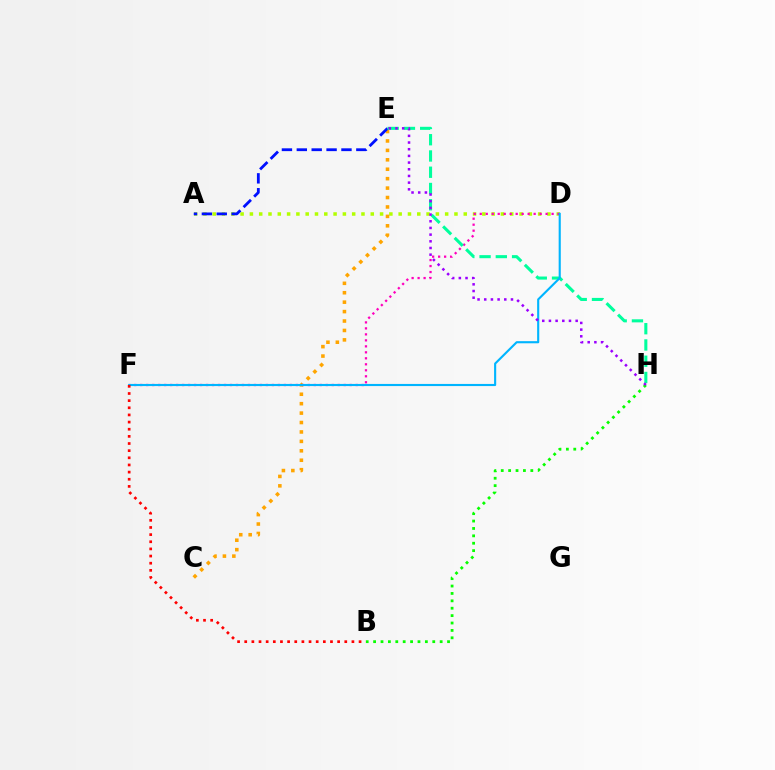{('B', 'H'): [{'color': '#08ff00', 'line_style': 'dotted', 'thickness': 2.01}], ('A', 'D'): [{'color': '#b3ff00', 'line_style': 'dotted', 'thickness': 2.53}], ('C', 'E'): [{'color': '#ffa500', 'line_style': 'dotted', 'thickness': 2.56}], ('D', 'F'): [{'color': '#ff00bd', 'line_style': 'dotted', 'thickness': 1.63}, {'color': '#00b5ff', 'line_style': 'solid', 'thickness': 1.53}], ('A', 'E'): [{'color': '#0010ff', 'line_style': 'dashed', 'thickness': 2.02}], ('E', 'H'): [{'color': '#00ff9d', 'line_style': 'dashed', 'thickness': 2.21}, {'color': '#9b00ff', 'line_style': 'dotted', 'thickness': 1.82}], ('B', 'F'): [{'color': '#ff0000', 'line_style': 'dotted', 'thickness': 1.94}]}